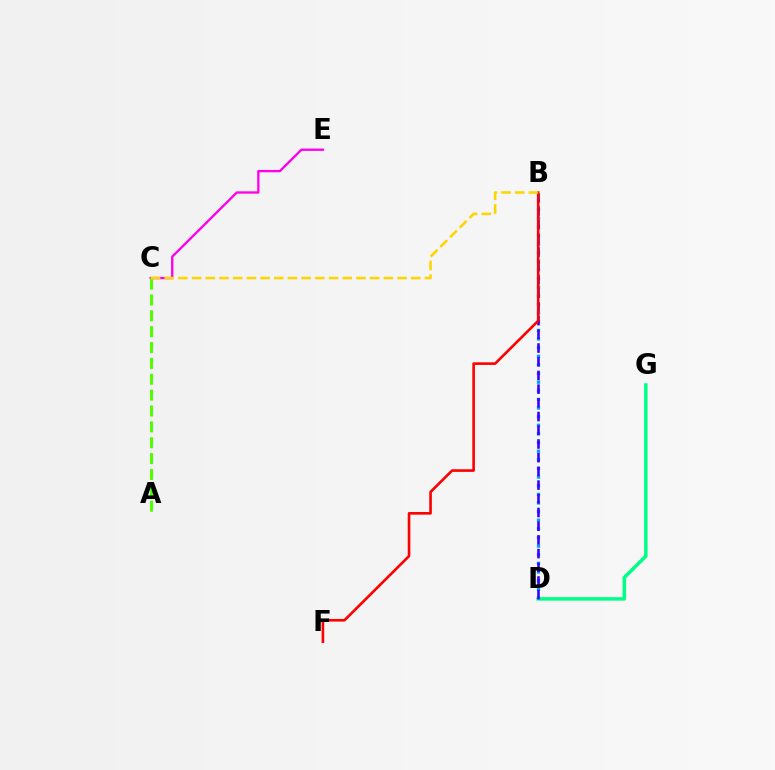{('B', 'D'): [{'color': '#009eff', 'line_style': 'dotted', 'thickness': 2.34}, {'color': '#3700ff', 'line_style': 'dashed', 'thickness': 1.86}], ('D', 'G'): [{'color': '#00ff86', 'line_style': 'solid', 'thickness': 2.52}], ('C', 'E'): [{'color': '#ff00ed', 'line_style': 'solid', 'thickness': 1.68}], ('A', 'C'): [{'color': '#4fff00', 'line_style': 'dashed', 'thickness': 2.16}], ('B', 'F'): [{'color': '#ff0000', 'line_style': 'solid', 'thickness': 1.89}], ('B', 'C'): [{'color': '#ffd500', 'line_style': 'dashed', 'thickness': 1.86}]}